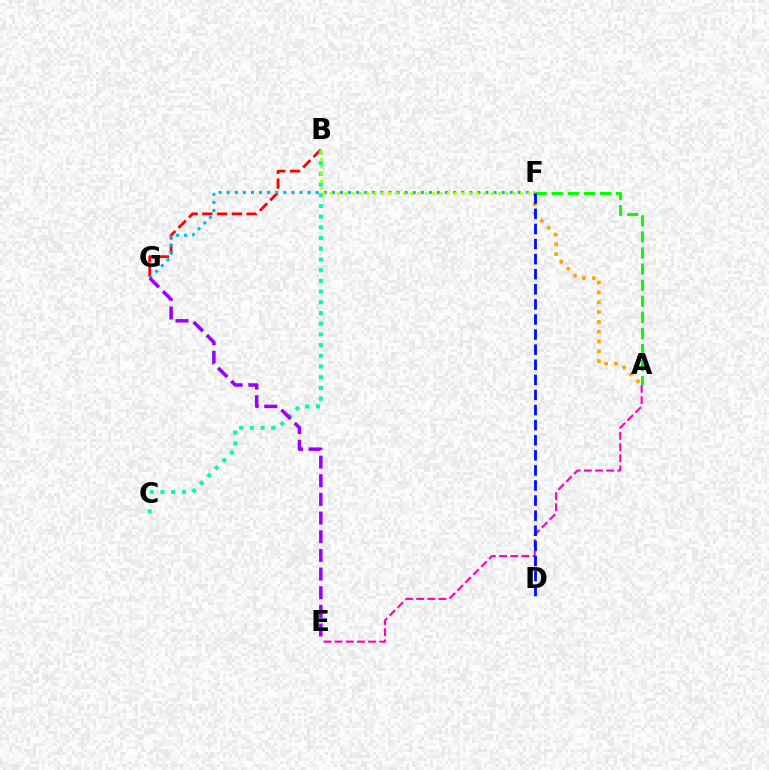{('B', 'G'): [{'color': '#ff0000', 'line_style': 'dashed', 'thickness': 2.0}], ('A', 'E'): [{'color': '#ff00bd', 'line_style': 'dashed', 'thickness': 1.52}], ('B', 'C'): [{'color': '#00ff9d', 'line_style': 'dotted', 'thickness': 2.91}], ('F', 'G'): [{'color': '#00b5ff', 'line_style': 'dotted', 'thickness': 2.2}], ('B', 'F'): [{'color': '#b3ff00', 'line_style': 'dotted', 'thickness': 1.99}], ('A', 'F'): [{'color': '#ffa500', 'line_style': 'dotted', 'thickness': 2.66}, {'color': '#08ff00', 'line_style': 'dashed', 'thickness': 2.19}], ('E', 'G'): [{'color': '#9b00ff', 'line_style': 'dashed', 'thickness': 2.53}], ('D', 'F'): [{'color': '#0010ff', 'line_style': 'dashed', 'thickness': 2.05}]}